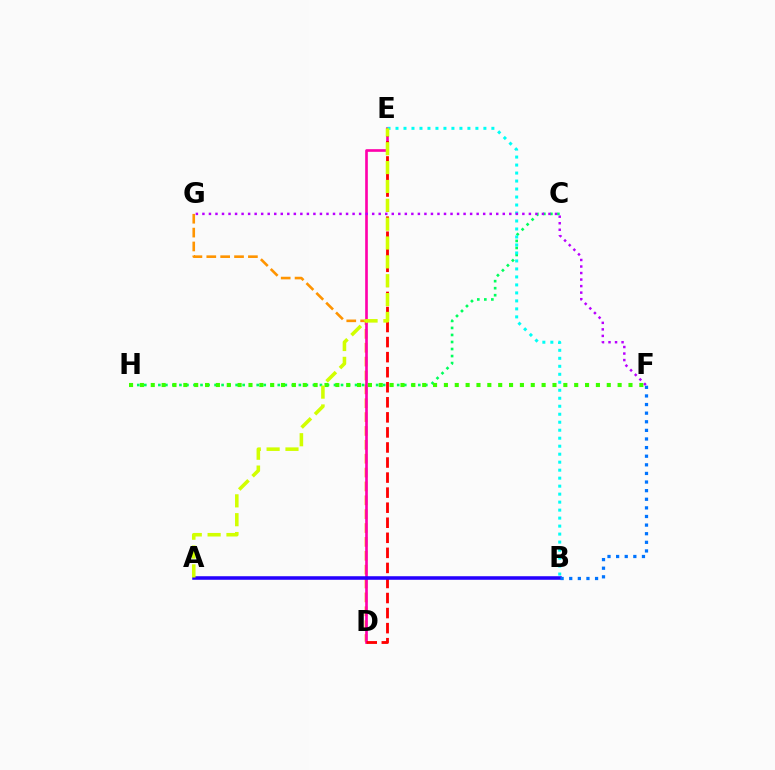{('D', 'G'): [{'color': '#ff9400', 'line_style': 'dashed', 'thickness': 1.88}], ('C', 'H'): [{'color': '#00ff5c', 'line_style': 'dotted', 'thickness': 1.91}], ('D', 'E'): [{'color': '#ff00ac', 'line_style': 'solid', 'thickness': 1.91}, {'color': '#ff0000', 'line_style': 'dashed', 'thickness': 2.05}], ('A', 'B'): [{'color': '#2500ff', 'line_style': 'solid', 'thickness': 2.56}], ('B', 'F'): [{'color': '#0074ff', 'line_style': 'dotted', 'thickness': 2.34}], ('F', 'H'): [{'color': '#3dff00', 'line_style': 'dotted', 'thickness': 2.95}], ('B', 'E'): [{'color': '#00fff6', 'line_style': 'dotted', 'thickness': 2.17}], ('F', 'G'): [{'color': '#b900ff', 'line_style': 'dotted', 'thickness': 1.77}], ('A', 'E'): [{'color': '#d1ff00', 'line_style': 'dashed', 'thickness': 2.56}]}